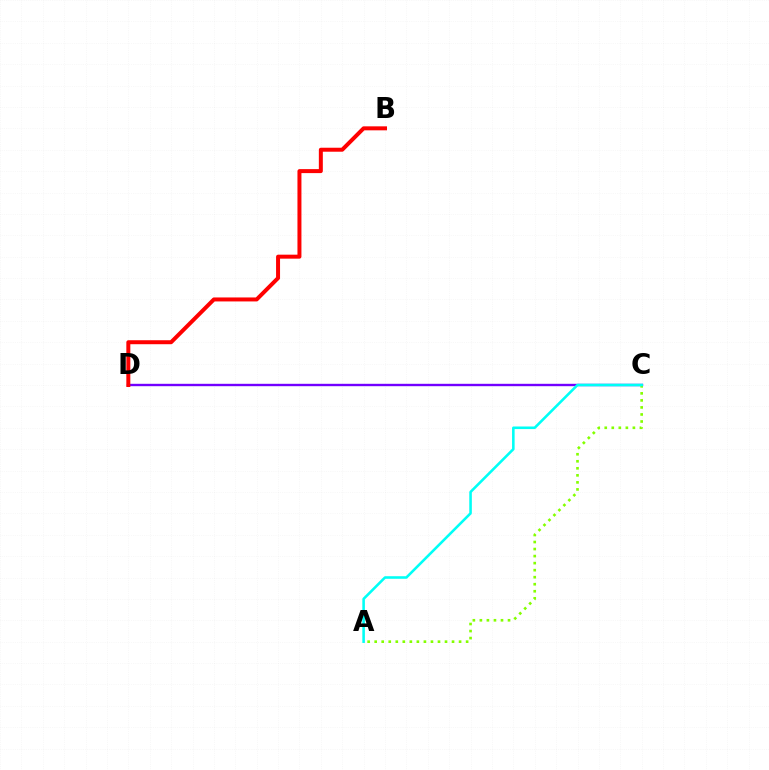{('C', 'D'): [{'color': '#7200ff', 'line_style': 'solid', 'thickness': 1.72}], ('B', 'D'): [{'color': '#ff0000', 'line_style': 'solid', 'thickness': 2.87}], ('A', 'C'): [{'color': '#84ff00', 'line_style': 'dotted', 'thickness': 1.91}, {'color': '#00fff6', 'line_style': 'solid', 'thickness': 1.85}]}